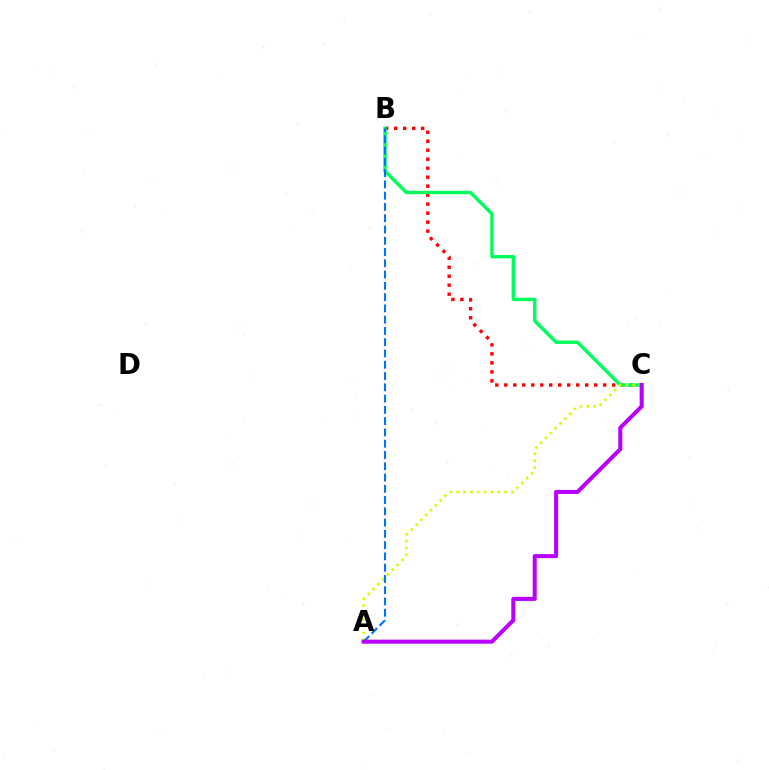{('B', 'C'): [{'color': '#ff0000', 'line_style': 'dotted', 'thickness': 2.44}, {'color': '#00ff5c', 'line_style': 'solid', 'thickness': 2.46}], ('A', 'C'): [{'color': '#d1ff00', 'line_style': 'dotted', 'thickness': 1.86}, {'color': '#b900ff', 'line_style': 'solid', 'thickness': 2.91}], ('A', 'B'): [{'color': '#0074ff', 'line_style': 'dashed', 'thickness': 1.53}]}